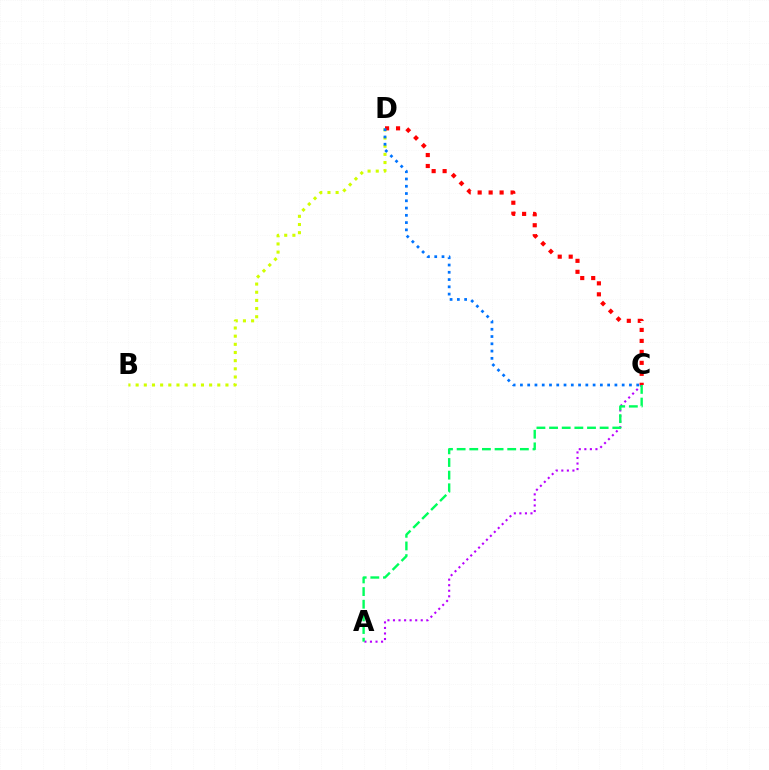{('A', 'C'): [{'color': '#b900ff', 'line_style': 'dotted', 'thickness': 1.51}, {'color': '#00ff5c', 'line_style': 'dashed', 'thickness': 1.72}], ('B', 'D'): [{'color': '#d1ff00', 'line_style': 'dotted', 'thickness': 2.22}], ('C', 'D'): [{'color': '#ff0000', 'line_style': 'dotted', 'thickness': 2.98}, {'color': '#0074ff', 'line_style': 'dotted', 'thickness': 1.97}]}